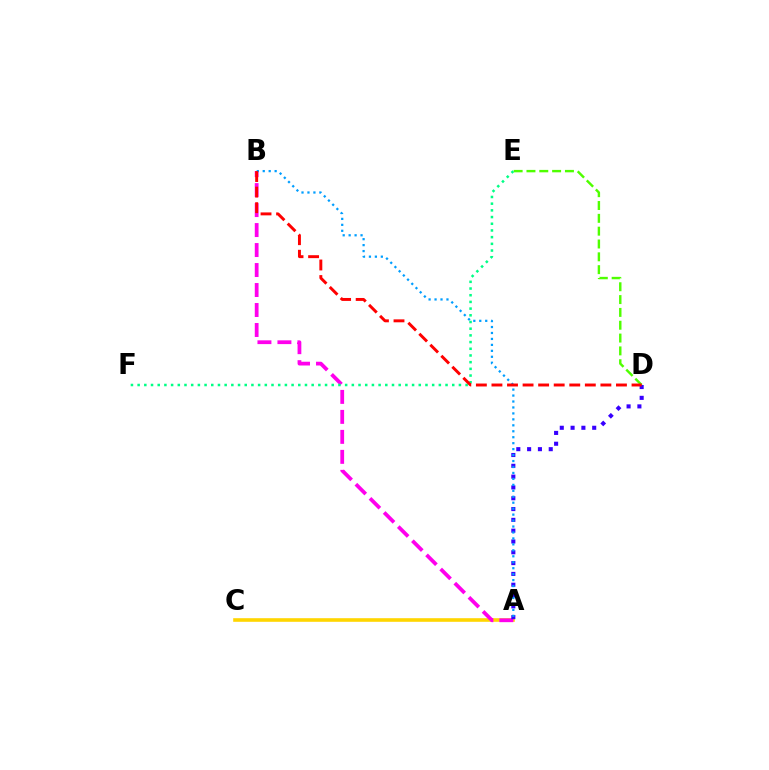{('D', 'E'): [{'color': '#4fff00', 'line_style': 'dashed', 'thickness': 1.74}], ('A', 'C'): [{'color': '#ffd500', 'line_style': 'solid', 'thickness': 2.6}], ('A', 'B'): [{'color': '#ff00ed', 'line_style': 'dashed', 'thickness': 2.72}, {'color': '#009eff', 'line_style': 'dotted', 'thickness': 1.62}], ('E', 'F'): [{'color': '#00ff86', 'line_style': 'dotted', 'thickness': 1.82}], ('A', 'D'): [{'color': '#3700ff', 'line_style': 'dotted', 'thickness': 2.94}], ('B', 'D'): [{'color': '#ff0000', 'line_style': 'dashed', 'thickness': 2.11}]}